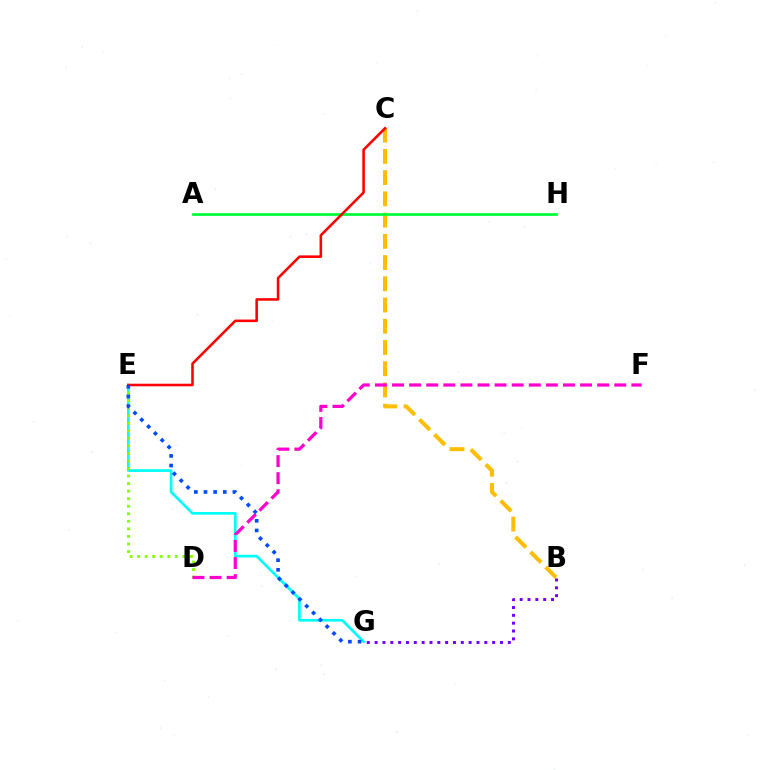{('B', 'C'): [{'color': '#ffbd00', 'line_style': 'dashed', 'thickness': 2.88}], ('B', 'G'): [{'color': '#7200ff', 'line_style': 'dotted', 'thickness': 2.13}], ('E', 'G'): [{'color': '#00fff6', 'line_style': 'solid', 'thickness': 1.94}, {'color': '#004bff', 'line_style': 'dotted', 'thickness': 2.62}], ('D', 'E'): [{'color': '#84ff00', 'line_style': 'dotted', 'thickness': 2.05}], ('A', 'H'): [{'color': '#00ff39', 'line_style': 'solid', 'thickness': 1.97}], ('C', 'E'): [{'color': '#ff0000', 'line_style': 'solid', 'thickness': 1.85}], ('D', 'F'): [{'color': '#ff00cf', 'line_style': 'dashed', 'thickness': 2.32}]}